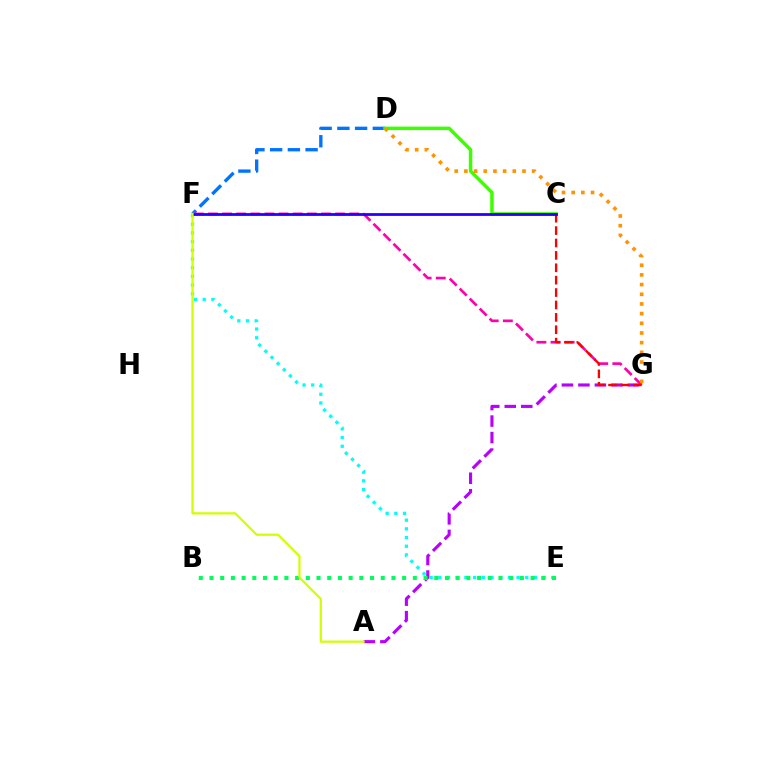{('D', 'F'): [{'color': '#0074ff', 'line_style': 'dashed', 'thickness': 2.41}], ('C', 'D'): [{'color': '#3dff00', 'line_style': 'solid', 'thickness': 2.5}], ('A', 'G'): [{'color': '#b900ff', 'line_style': 'dashed', 'thickness': 2.24}], ('F', 'G'): [{'color': '#ff00ac', 'line_style': 'dashed', 'thickness': 1.92}], ('E', 'F'): [{'color': '#00fff6', 'line_style': 'dotted', 'thickness': 2.36}], ('C', 'G'): [{'color': '#ff0000', 'line_style': 'dashed', 'thickness': 1.68}], ('B', 'E'): [{'color': '#00ff5c', 'line_style': 'dotted', 'thickness': 2.91}], ('C', 'F'): [{'color': '#2500ff', 'line_style': 'solid', 'thickness': 2.0}], ('A', 'F'): [{'color': '#d1ff00', 'line_style': 'solid', 'thickness': 1.61}], ('D', 'G'): [{'color': '#ff9400', 'line_style': 'dotted', 'thickness': 2.63}]}